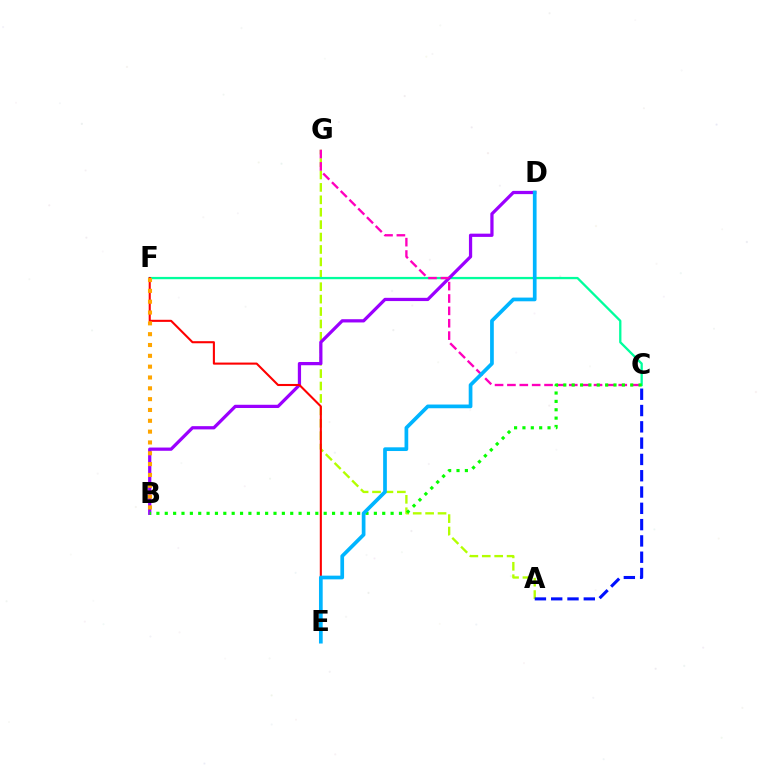{('A', 'G'): [{'color': '#b3ff00', 'line_style': 'dashed', 'thickness': 1.69}], ('C', 'F'): [{'color': '#00ff9d', 'line_style': 'solid', 'thickness': 1.66}], ('B', 'D'): [{'color': '#9b00ff', 'line_style': 'solid', 'thickness': 2.33}], ('E', 'F'): [{'color': '#ff0000', 'line_style': 'solid', 'thickness': 1.51}], ('B', 'F'): [{'color': '#ffa500', 'line_style': 'dotted', 'thickness': 2.94}], ('C', 'G'): [{'color': '#ff00bd', 'line_style': 'dashed', 'thickness': 1.68}], ('B', 'C'): [{'color': '#08ff00', 'line_style': 'dotted', 'thickness': 2.27}], ('A', 'C'): [{'color': '#0010ff', 'line_style': 'dashed', 'thickness': 2.21}], ('D', 'E'): [{'color': '#00b5ff', 'line_style': 'solid', 'thickness': 2.67}]}